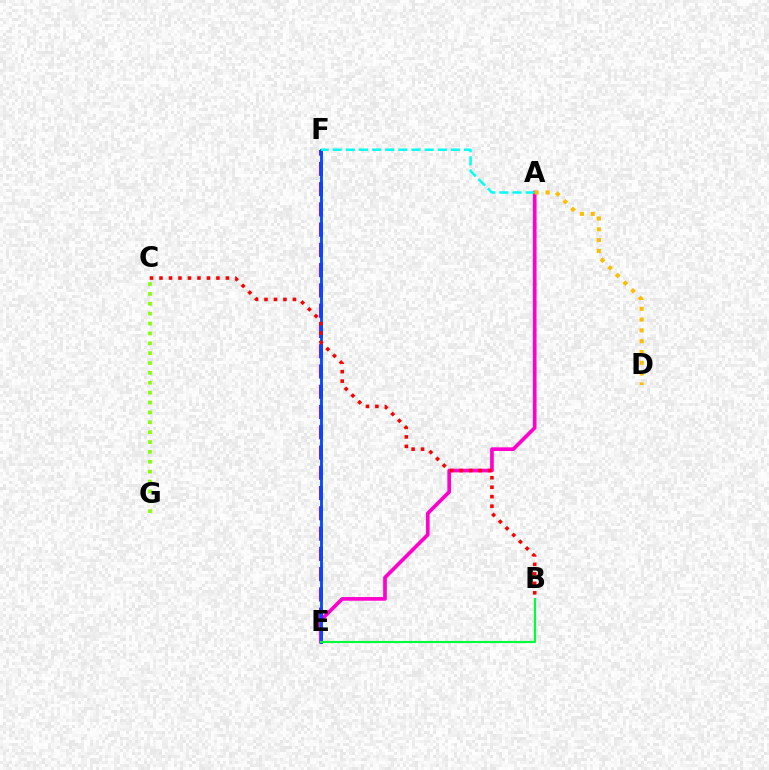{('E', 'F'): [{'color': '#7200ff', 'line_style': 'dashed', 'thickness': 2.75}, {'color': '#004bff', 'line_style': 'solid', 'thickness': 2.04}], ('A', 'E'): [{'color': '#ff00cf', 'line_style': 'solid', 'thickness': 2.64}], ('A', 'F'): [{'color': '#00fff6', 'line_style': 'dashed', 'thickness': 1.78}], ('A', 'D'): [{'color': '#ffbd00', 'line_style': 'dotted', 'thickness': 2.93}], ('B', 'E'): [{'color': '#00ff39', 'line_style': 'solid', 'thickness': 1.53}], ('C', 'G'): [{'color': '#84ff00', 'line_style': 'dotted', 'thickness': 2.68}], ('B', 'C'): [{'color': '#ff0000', 'line_style': 'dotted', 'thickness': 2.58}]}